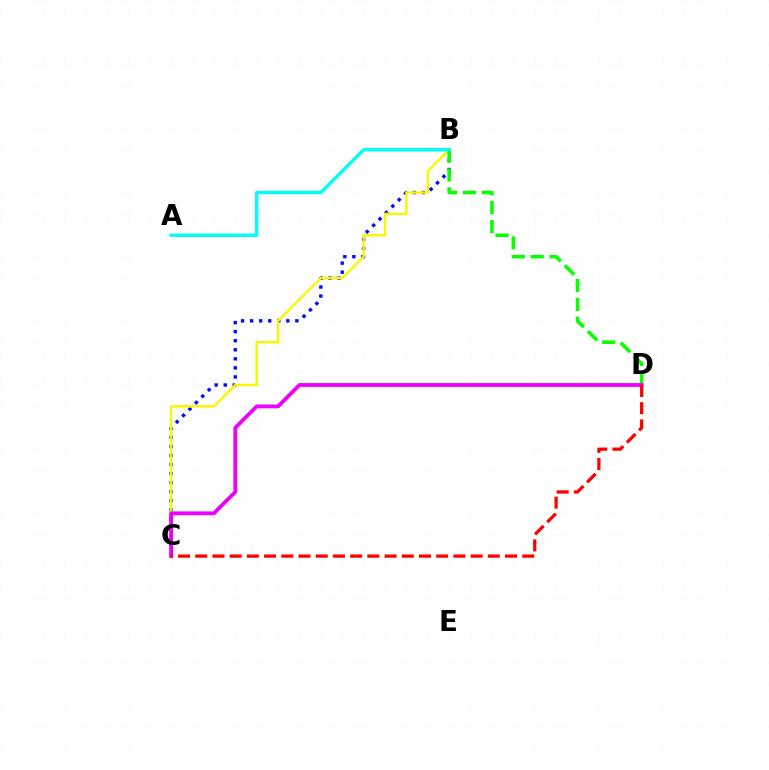{('B', 'C'): [{'color': '#0010ff', 'line_style': 'dotted', 'thickness': 2.46}, {'color': '#fcf500', 'line_style': 'solid', 'thickness': 1.74}], ('B', 'D'): [{'color': '#08ff00', 'line_style': 'dashed', 'thickness': 2.56}], ('A', 'B'): [{'color': '#00fff6', 'line_style': 'solid', 'thickness': 2.45}], ('C', 'D'): [{'color': '#ee00ff', 'line_style': 'solid', 'thickness': 2.75}, {'color': '#ff0000', 'line_style': 'dashed', 'thickness': 2.34}]}